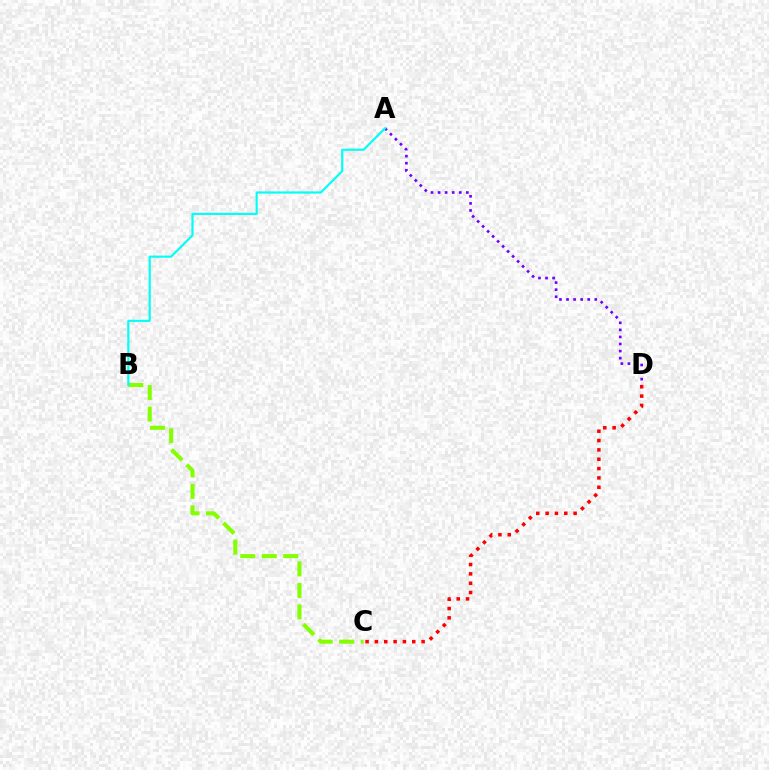{('C', 'D'): [{'color': '#ff0000', 'line_style': 'dotted', 'thickness': 2.54}], ('B', 'C'): [{'color': '#84ff00', 'line_style': 'dashed', 'thickness': 2.92}], ('A', 'D'): [{'color': '#7200ff', 'line_style': 'dotted', 'thickness': 1.92}], ('A', 'B'): [{'color': '#00fff6', 'line_style': 'solid', 'thickness': 1.56}]}